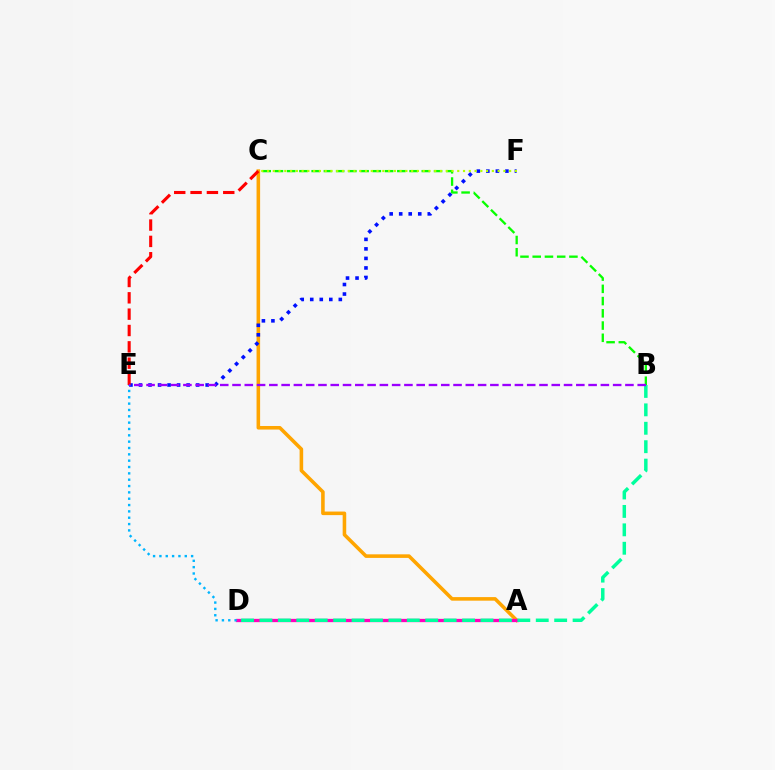{('B', 'C'): [{'color': '#08ff00', 'line_style': 'dashed', 'thickness': 1.66}], ('A', 'C'): [{'color': '#ffa500', 'line_style': 'solid', 'thickness': 2.57}], ('E', 'F'): [{'color': '#0010ff', 'line_style': 'dotted', 'thickness': 2.59}], ('A', 'D'): [{'color': '#ff00bd', 'line_style': 'solid', 'thickness': 2.37}], ('D', 'E'): [{'color': '#00b5ff', 'line_style': 'dotted', 'thickness': 1.72}], ('C', 'E'): [{'color': '#ff0000', 'line_style': 'dashed', 'thickness': 2.22}], ('C', 'F'): [{'color': '#b3ff00', 'line_style': 'dotted', 'thickness': 1.57}], ('B', 'D'): [{'color': '#00ff9d', 'line_style': 'dashed', 'thickness': 2.5}], ('B', 'E'): [{'color': '#9b00ff', 'line_style': 'dashed', 'thickness': 1.67}]}